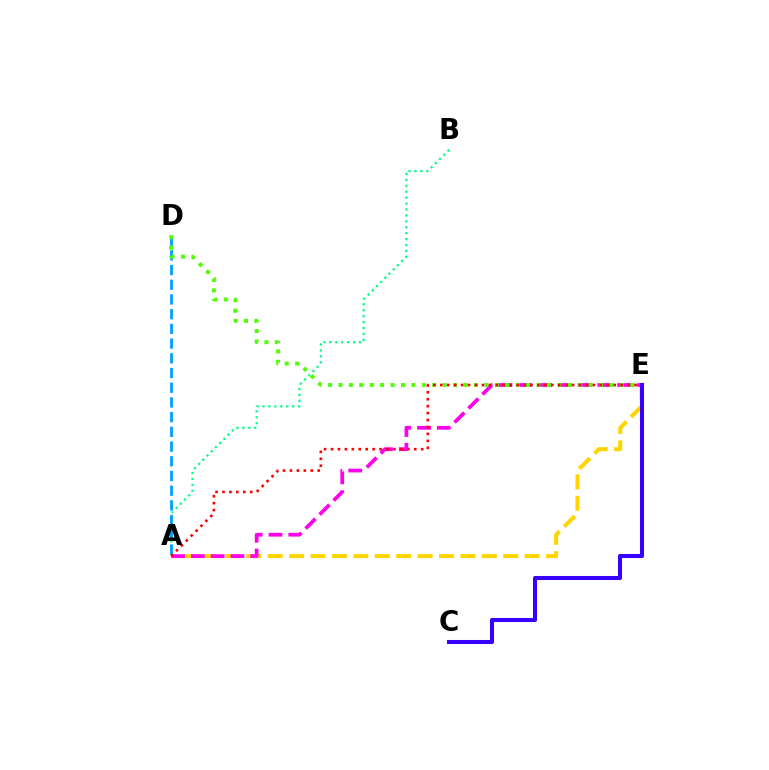{('A', 'E'): [{'color': '#ffd500', 'line_style': 'dashed', 'thickness': 2.91}, {'color': '#ff00ed', 'line_style': 'dashed', 'thickness': 2.69}, {'color': '#ff0000', 'line_style': 'dotted', 'thickness': 1.88}], ('A', 'B'): [{'color': '#00ff86', 'line_style': 'dotted', 'thickness': 1.61}], ('A', 'D'): [{'color': '#009eff', 'line_style': 'dashed', 'thickness': 2.0}], ('D', 'E'): [{'color': '#4fff00', 'line_style': 'dotted', 'thickness': 2.83}], ('C', 'E'): [{'color': '#3700ff', 'line_style': 'solid', 'thickness': 2.91}]}